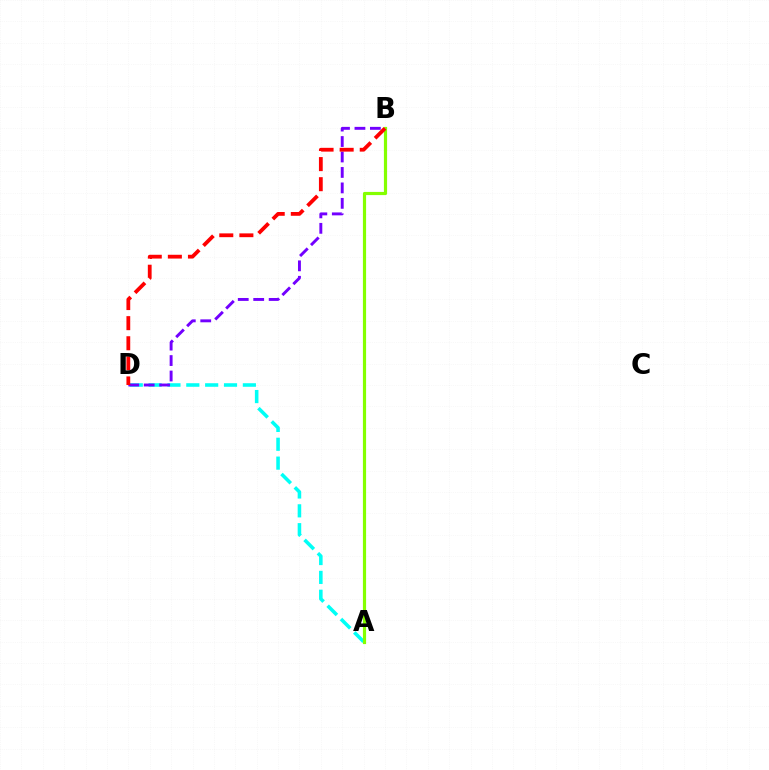{('A', 'D'): [{'color': '#00fff6', 'line_style': 'dashed', 'thickness': 2.56}], ('A', 'B'): [{'color': '#84ff00', 'line_style': 'solid', 'thickness': 2.29}], ('B', 'D'): [{'color': '#7200ff', 'line_style': 'dashed', 'thickness': 2.1}, {'color': '#ff0000', 'line_style': 'dashed', 'thickness': 2.73}]}